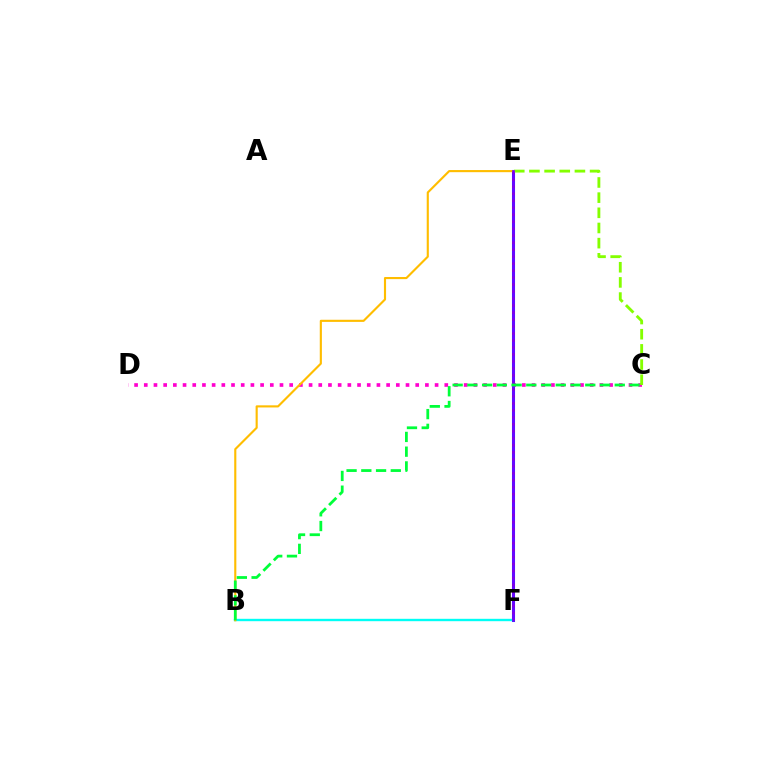{('E', 'F'): [{'color': '#004bff', 'line_style': 'solid', 'thickness': 2.21}, {'color': '#ff0000', 'line_style': 'dotted', 'thickness': 1.9}, {'color': '#7200ff', 'line_style': 'solid', 'thickness': 1.89}], ('C', 'D'): [{'color': '#ff00cf', 'line_style': 'dotted', 'thickness': 2.63}], ('B', 'F'): [{'color': '#00fff6', 'line_style': 'solid', 'thickness': 1.72}], ('C', 'E'): [{'color': '#84ff00', 'line_style': 'dashed', 'thickness': 2.06}], ('B', 'E'): [{'color': '#ffbd00', 'line_style': 'solid', 'thickness': 1.53}], ('B', 'C'): [{'color': '#00ff39', 'line_style': 'dashed', 'thickness': 2.0}]}